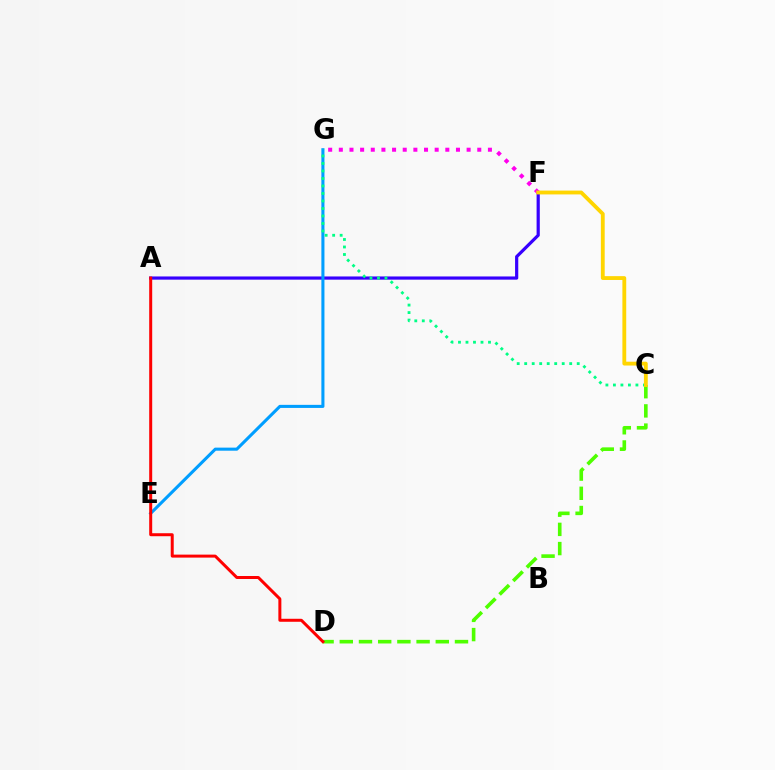{('A', 'F'): [{'color': '#3700ff', 'line_style': 'solid', 'thickness': 2.3}], ('C', 'D'): [{'color': '#4fff00', 'line_style': 'dashed', 'thickness': 2.61}], ('E', 'G'): [{'color': '#009eff', 'line_style': 'solid', 'thickness': 2.21}], ('C', 'G'): [{'color': '#00ff86', 'line_style': 'dotted', 'thickness': 2.04}], ('F', 'G'): [{'color': '#ff00ed', 'line_style': 'dotted', 'thickness': 2.89}], ('C', 'F'): [{'color': '#ffd500', 'line_style': 'solid', 'thickness': 2.76}], ('A', 'D'): [{'color': '#ff0000', 'line_style': 'solid', 'thickness': 2.15}]}